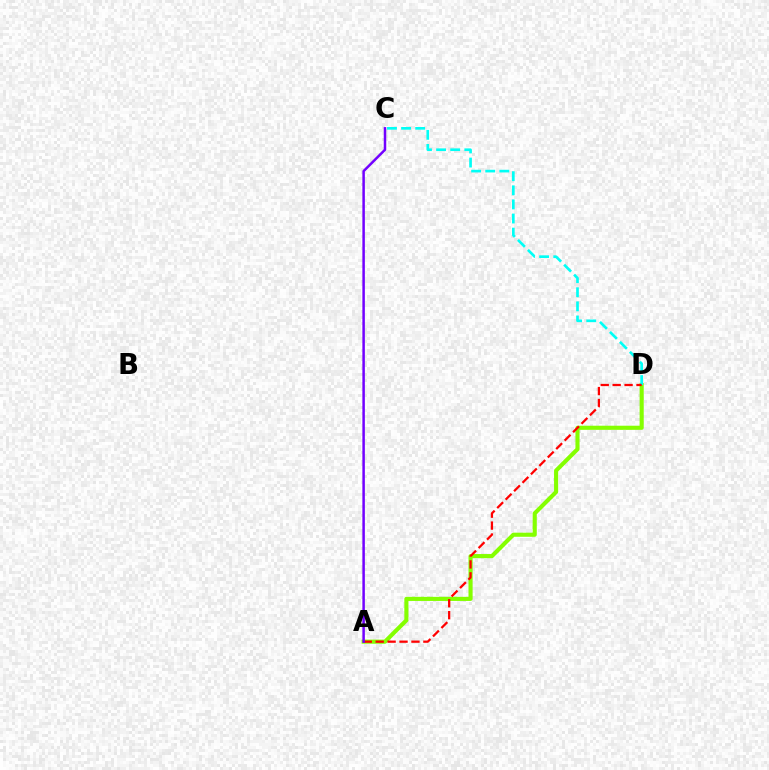{('A', 'D'): [{'color': '#84ff00', 'line_style': 'solid', 'thickness': 2.96}, {'color': '#ff0000', 'line_style': 'dashed', 'thickness': 1.62}], ('C', 'D'): [{'color': '#00fff6', 'line_style': 'dashed', 'thickness': 1.92}], ('A', 'C'): [{'color': '#7200ff', 'line_style': 'solid', 'thickness': 1.8}]}